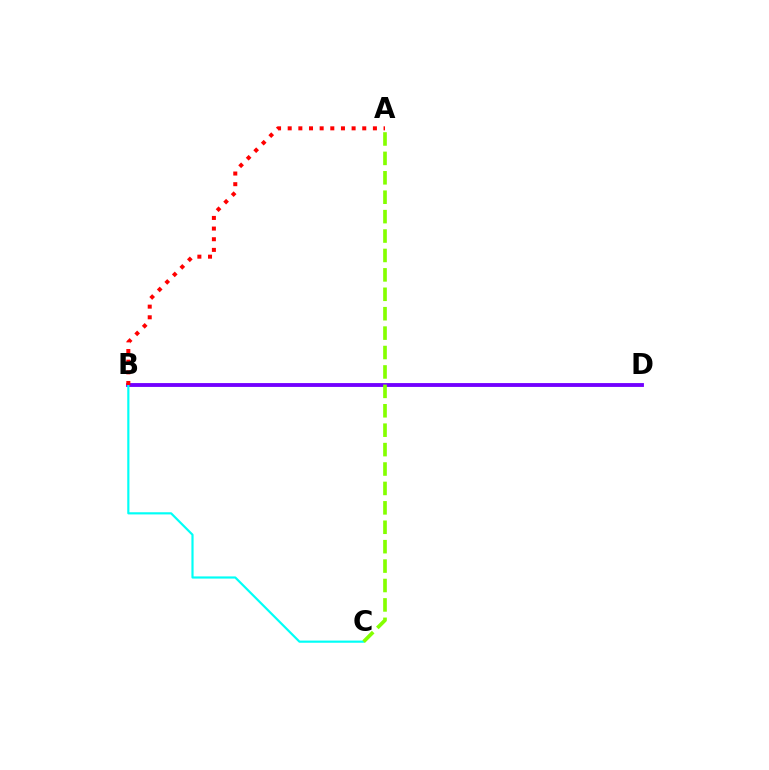{('B', 'D'): [{'color': '#7200ff', 'line_style': 'solid', 'thickness': 2.77}], ('B', 'C'): [{'color': '#00fff6', 'line_style': 'solid', 'thickness': 1.57}], ('A', 'C'): [{'color': '#84ff00', 'line_style': 'dashed', 'thickness': 2.64}], ('A', 'B'): [{'color': '#ff0000', 'line_style': 'dotted', 'thickness': 2.89}]}